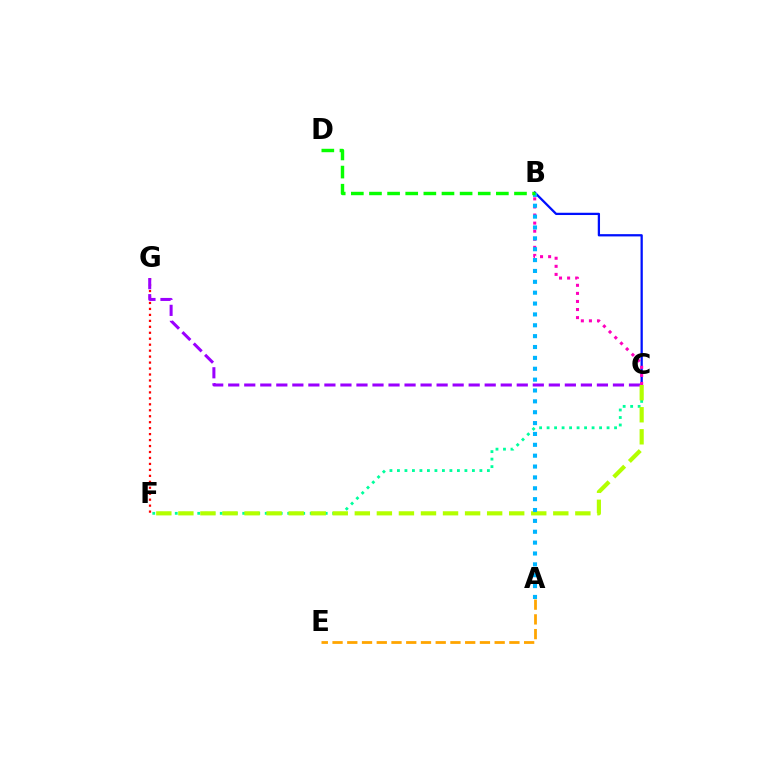{('A', 'E'): [{'color': '#ffa500', 'line_style': 'dashed', 'thickness': 2.0}], ('F', 'G'): [{'color': '#ff0000', 'line_style': 'dotted', 'thickness': 1.62}], ('C', 'F'): [{'color': '#00ff9d', 'line_style': 'dotted', 'thickness': 2.04}, {'color': '#b3ff00', 'line_style': 'dashed', 'thickness': 3.0}], ('C', 'G'): [{'color': '#9b00ff', 'line_style': 'dashed', 'thickness': 2.18}], ('B', 'C'): [{'color': '#0010ff', 'line_style': 'solid', 'thickness': 1.63}, {'color': '#ff00bd', 'line_style': 'dotted', 'thickness': 2.19}], ('A', 'B'): [{'color': '#00b5ff', 'line_style': 'dotted', 'thickness': 2.95}], ('B', 'D'): [{'color': '#08ff00', 'line_style': 'dashed', 'thickness': 2.46}]}